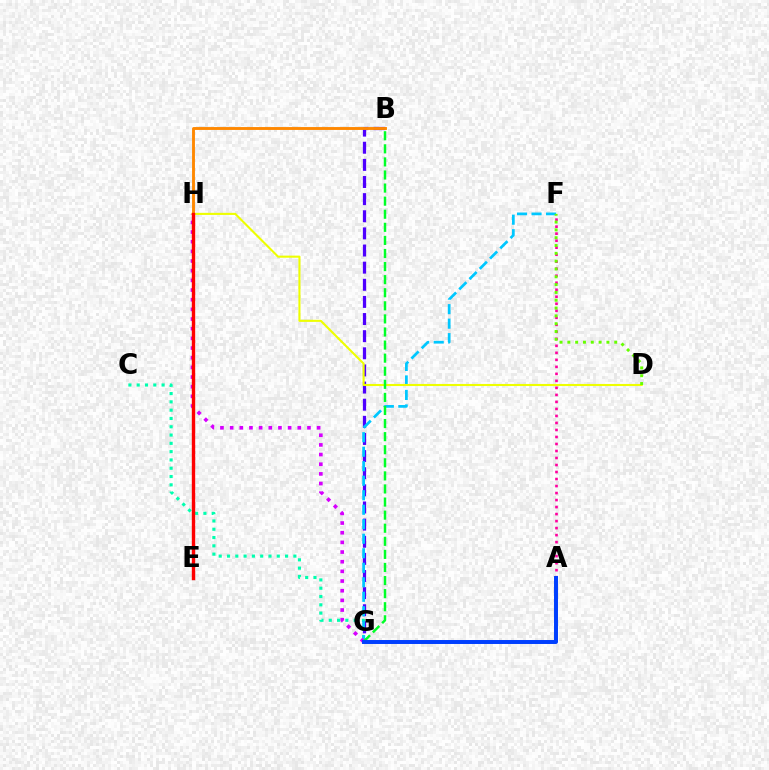{('C', 'G'): [{'color': '#00ffaf', 'line_style': 'dotted', 'thickness': 2.25}], ('B', 'G'): [{'color': '#4f00ff', 'line_style': 'dashed', 'thickness': 2.33}, {'color': '#00ff27', 'line_style': 'dashed', 'thickness': 1.78}], ('F', 'G'): [{'color': '#00c7ff', 'line_style': 'dashed', 'thickness': 1.97}], ('G', 'H'): [{'color': '#d600ff', 'line_style': 'dotted', 'thickness': 2.63}], ('D', 'H'): [{'color': '#eeff00', 'line_style': 'solid', 'thickness': 1.51}], ('B', 'H'): [{'color': '#ff8800', 'line_style': 'solid', 'thickness': 2.07}], ('A', 'F'): [{'color': '#ff00a0', 'line_style': 'dotted', 'thickness': 1.9}], ('A', 'G'): [{'color': '#003fff', 'line_style': 'solid', 'thickness': 2.85}], ('E', 'H'): [{'color': '#ff0000', 'line_style': 'solid', 'thickness': 2.43}], ('D', 'F'): [{'color': '#66ff00', 'line_style': 'dotted', 'thickness': 2.12}]}